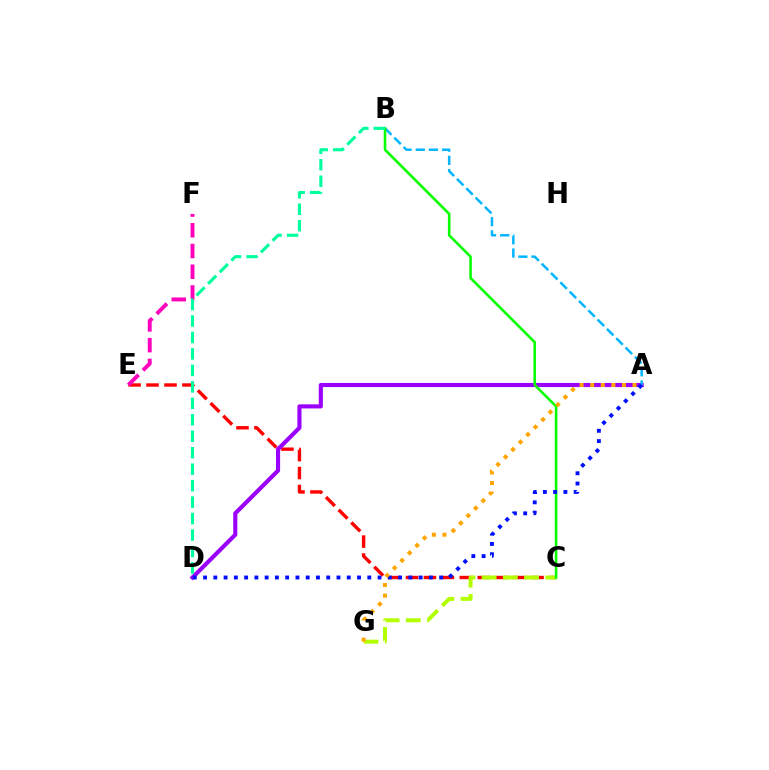{('C', 'E'): [{'color': '#ff0000', 'line_style': 'dashed', 'thickness': 2.44}], ('A', 'D'): [{'color': '#9b00ff', 'line_style': 'solid', 'thickness': 2.96}, {'color': '#0010ff', 'line_style': 'dotted', 'thickness': 2.79}], ('E', 'F'): [{'color': '#ff00bd', 'line_style': 'dashed', 'thickness': 2.82}], ('C', 'G'): [{'color': '#b3ff00', 'line_style': 'dashed', 'thickness': 2.88}], ('A', 'B'): [{'color': '#00b5ff', 'line_style': 'dashed', 'thickness': 1.79}], ('B', 'C'): [{'color': '#08ff00', 'line_style': 'solid', 'thickness': 1.86}], ('B', 'D'): [{'color': '#00ff9d', 'line_style': 'dashed', 'thickness': 2.24}], ('A', 'G'): [{'color': '#ffa500', 'line_style': 'dotted', 'thickness': 2.88}]}